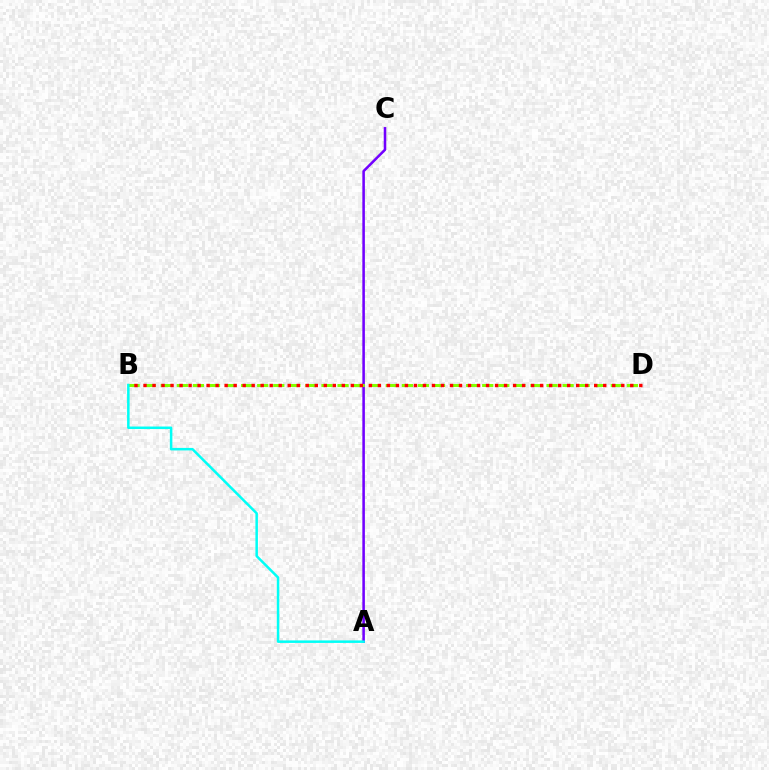{('A', 'C'): [{'color': '#7200ff', 'line_style': 'solid', 'thickness': 1.84}], ('B', 'D'): [{'color': '#84ff00', 'line_style': 'dashed', 'thickness': 2.18}, {'color': '#ff0000', 'line_style': 'dotted', 'thickness': 2.45}], ('A', 'B'): [{'color': '#00fff6', 'line_style': 'solid', 'thickness': 1.8}]}